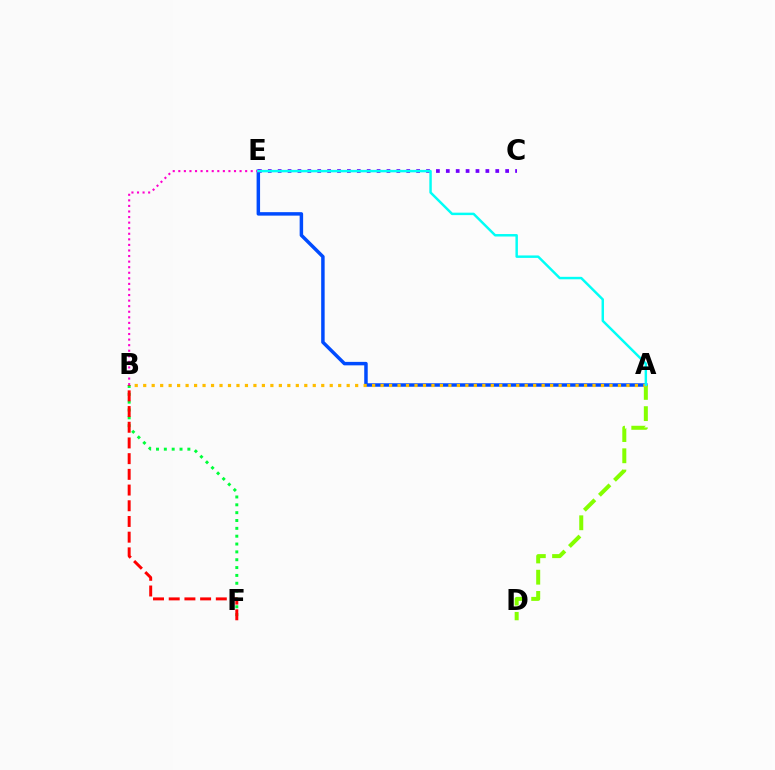{('A', 'E'): [{'color': '#004bff', 'line_style': 'solid', 'thickness': 2.5}, {'color': '#00fff6', 'line_style': 'solid', 'thickness': 1.77}], ('C', 'E'): [{'color': '#7200ff', 'line_style': 'dotted', 'thickness': 2.69}], ('A', 'D'): [{'color': '#84ff00', 'line_style': 'dashed', 'thickness': 2.88}], ('B', 'E'): [{'color': '#ff00cf', 'line_style': 'dotted', 'thickness': 1.51}], ('B', 'F'): [{'color': '#00ff39', 'line_style': 'dotted', 'thickness': 2.13}, {'color': '#ff0000', 'line_style': 'dashed', 'thickness': 2.13}], ('A', 'B'): [{'color': '#ffbd00', 'line_style': 'dotted', 'thickness': 2.3}]}